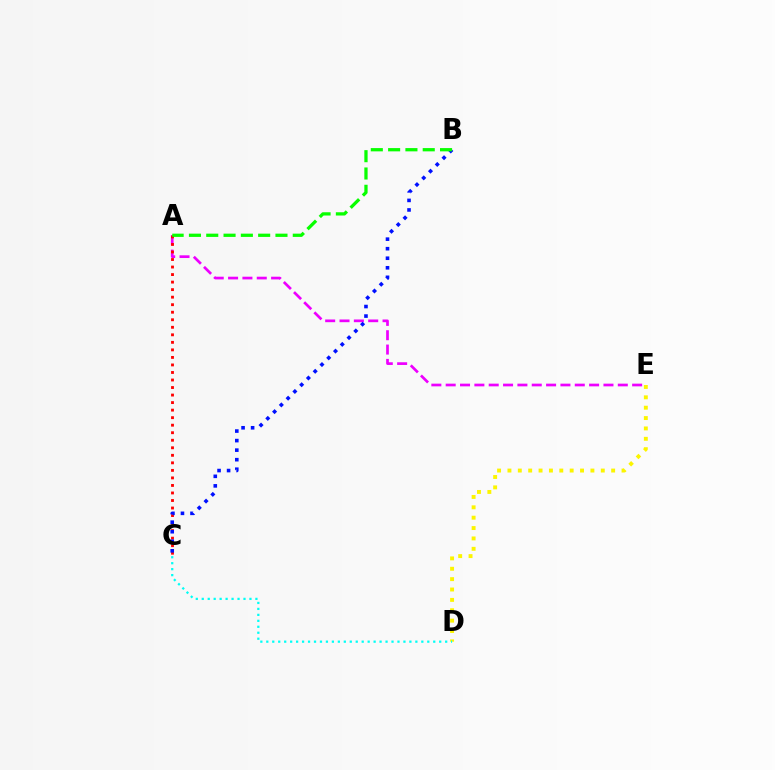{('D', 'E'): [{'color': '#fcf500', 'line_style': 'dotted', 'thickness': 2.82}], ('A', 'E'): [{'color': '#ee00ff', 'line_style': 'dashed', 'thickness': 1.95}], ('C', 'D'): [{'color': '#00fff6', 'line_style': 'dotted', 'thickness': 1.62}], ('A', 'C'): [{'color': '#ff0000', 'line_style': 'dotted', 'thickness': 2.05}], ('B', 'C'): [{'color': '#0010ff', 'line_style': 'dotted', 'thickness': 2.59}], ('A', 'B'): [{'color': '#08ff00', 'line_style': 'dashed', 'thickness': 2.35}]}